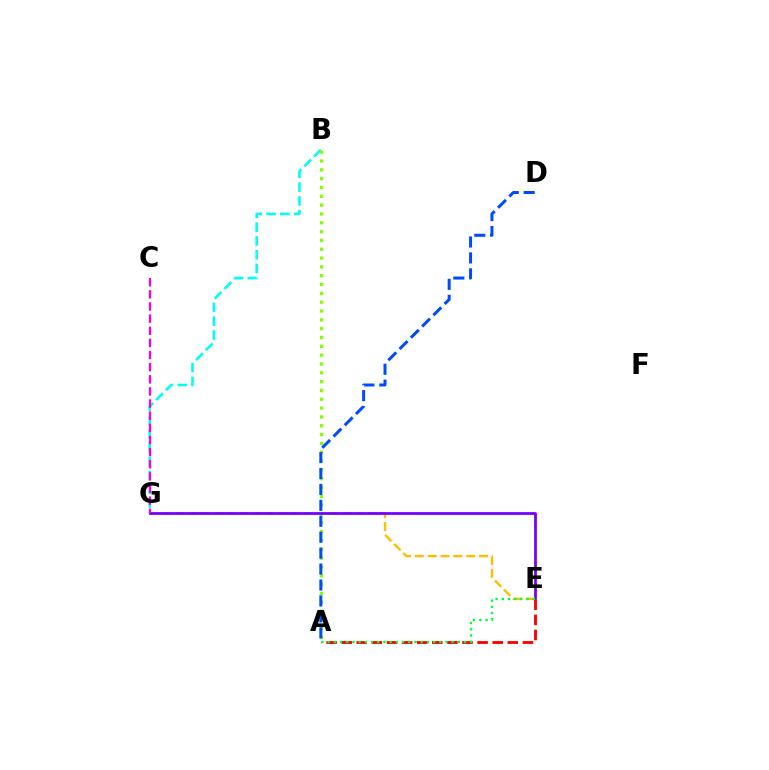{('B', 'G'): [{'color': '#00fff6', 'line_style': 'dashed', 'thickness': 1.88}], ('E', 'G'): [{'color': '#ffbd00', 'line_style': 'dashed', 'thickness': 1.74}, {'color': '#7200ff', 'line_style': 'solid', 'thickness': 1.98}], ('A', 'B'): [{'color': '#84ff00', 'line_style': 'dotted', 'thickness': 2.4}], ('A', 'E'): [{'color': '#ff0000', 'line_style': 'dashed', 'thickness': 2.05}, {'color': '#00ff39', 'line_style': 'dotted', 'thickness': 1.69}], ('C', 'G'): [{'color': '#ff00cf', 'line_style': 'dashed', 'thickness': 1.65}], ('A', 'D'): [{'color': '#004bff', 'line_style': 'dashed', 'thickness': 2.16}]}